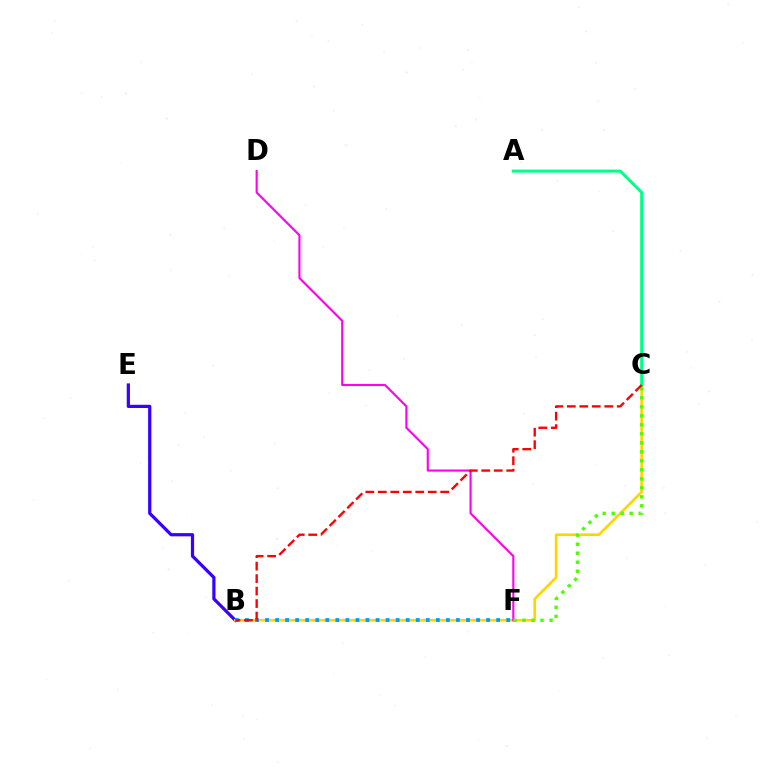{('B', 'E'): [{'color': '#3700ff', 'line_style': 'solid', 'thickness': 2.32}], ('B', 'C'): [{'color': '#ffd500', 'line_style': 'solid', 'thickness': 1.92}, {'color': '#ff0000', 'line_style': 'dashed', 'thickness': 1.7}], ('D', 'F'): [{'color': '#ff00ed', 'line_style': 'solid', 'thickness': 1.52}], ('A', 'C'): [{'color': '#00ff86', 'line_style': 'solid', 'thickness': 2.17}], ('C', 'F'): [{'color': '#4fff00', 'line_style': 'dotted', 'thickness': 2.45}], ('B', 'F'): [{'color': '#009eff', 'line_style': 'dotted', 'thickness': 2.73}]}